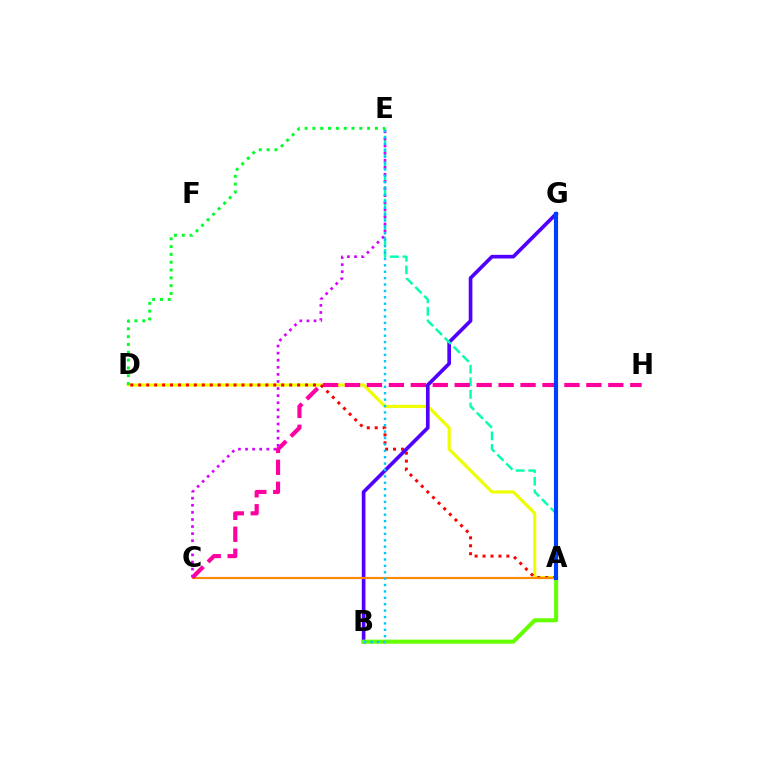{('A', 'D'): [{'color': '#eeff00', 'line_style': 'solid', 'thickness': 2.26}, {'color': '#ff0000', 'line_style': 'dotted', 'thickness': 2.16}], ('B', 'G'): [{'color': '#4f00ff', 'line_style': 'solid', 'thickness': 2.64}], ('A', 'E'): [{'color': '#00ffaf', 'line_style': 'dashed', 'thickness': 1.71}], ('A', 'C'): [{'color': '#ff8800', 'line_style': 'solid', 'thickness': 1.54}], ('C', 'H'): [{'color': '#ff00a0', 'line_style': 'dashed', 'thickness': 2.98}], ('C', 'E'): [{'color': '#d600ff', 'line_style': 'dotted', 'thickness': 1.93}], ('A', 'B'): [{'color': '#66ff00', 'line_style': 'solid', 'thickness': 2.92}], ('B', 'E'): [{'color': '#00c7ff', 'line_style': 'dotted', 'thickness': 1.74}], ('D', 'E'): [{'color': '#00ff27', 'line_style': 'dotted', 'thickness': 2.12}], ('A', 'G'): [{'color': '#003fff', 'line_style': 'solid', 'thickness': 2.97}]}